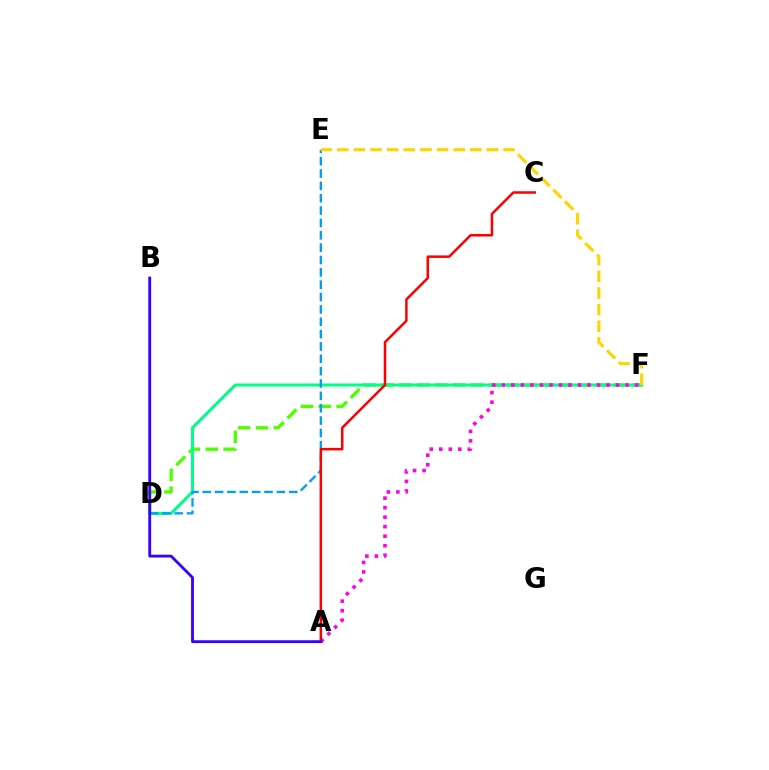{('D', 'F'): [{'color': '#4fff00', 'line_style': 'dashed', 'thickness': 2.43}, {'color': '#00ff86', 'line_style': 'solid', 'thickness': 2.19}], ('A', 'F'): [{'color': '#ff00ed', 'line_style': 'dotted', 'thickness': 2.59}], ('D', 'E'): [{'color': '#009eff', 'line_style': 'dashed', 'thickness': 1.68}], ('E', 'F'): [{'color': '#ffd500', 'line_style': 'dashed', 'thickness': 2.26}], ('A', 'C'): [{'color': '#ff0000', 'line_style': 'solid', 'thickness': 1.81}], ('A', 'B'): [{'color': '#3700ff', 'line_style': 'solid', 'thickness': 2.04}]}